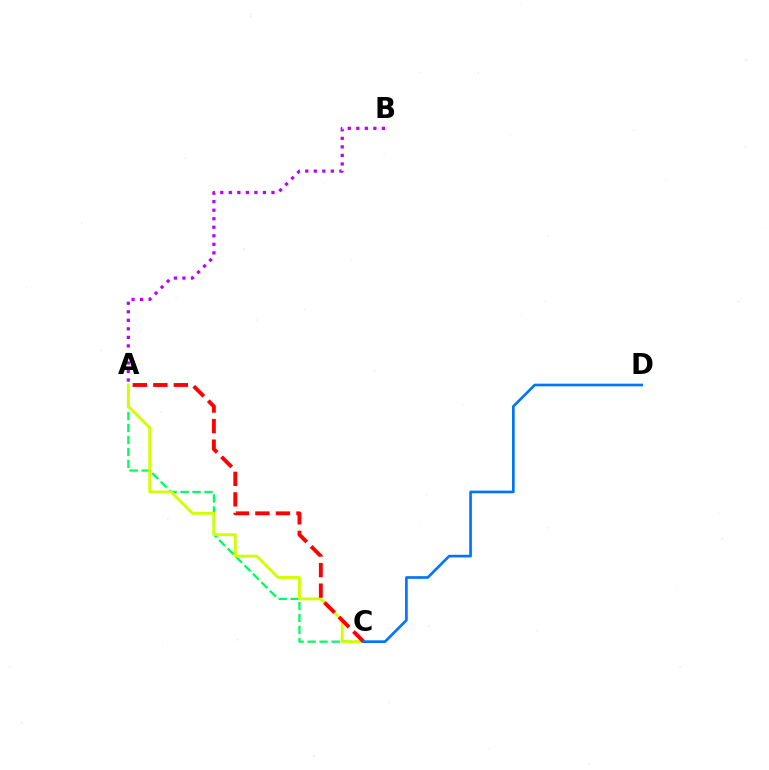{('A', 'C'): [{'color': '#00ff5c', 'line_style': 'dashed', 'thickness': 1.62}, {'color': '#d1ff00', 'line_style': 'solid', 'thickness': 2.07}, {'color': '#ff0000', 'line_style': 'dashed', 'thickness': 2.79}], ('A', 'B'): [{'color': '#b900ff', 'line_style': 'dotted', 'thickness': 2.32}], ('C', 'D'): [{'color': '#0074ff', 'line_style': 'solid', 'thickness': 1.92}]}